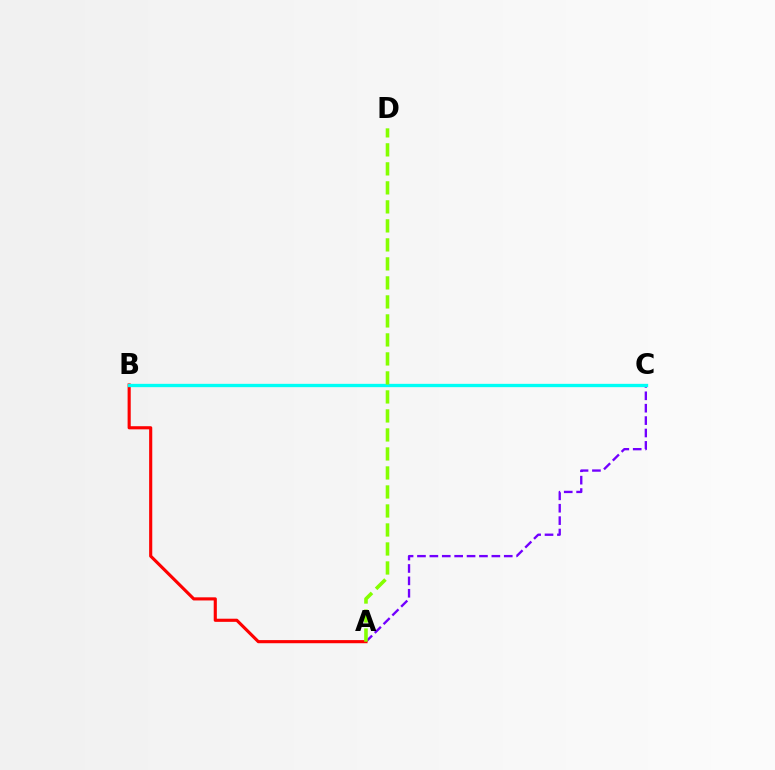{('A', 'C'): [{'color': '#7200ff', 'line_style': 'dashed', 'thickness': 1.68}], ('A', 'B'): [{'color': '#ff0000', 'line_style': 'solid', 'thickness': 2.25}], ('B', 'C'): [{'color': '#00fff6', 'line_style': 'solid', 'thickness': 2.39}], ('A', 'D'): [{'color': '#84ff00', 'line_style': 'dashed', 'thickness': 2.58}]}